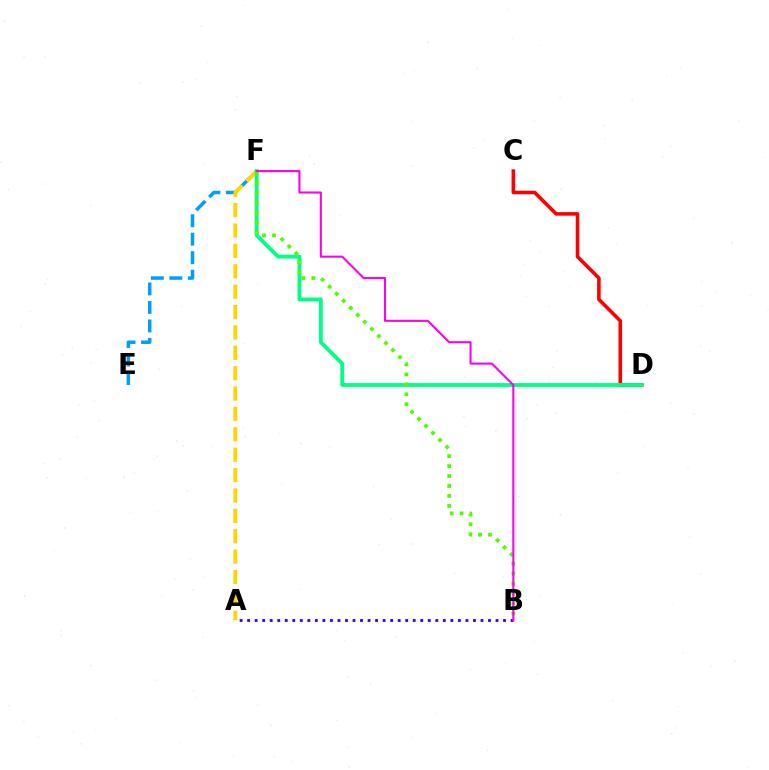{('C', 'D'): [{'color': '#ff0000', 'line_style': 'solid', 'thickness': 2.58}], ('E', 'F'): [{'color': '#009eff', 'line_style': 'dashed', 'thickness': 2.51}], ('A', 'F'): [{'color': '#ffd500', 'line_style': 'dashed', 'thickness': 2.77}], ('D', 'F'): [{'color': '#00ff86', 'line_style': 'solid', 'thickness': 2.75}], ('B', 'F'): [{'color': '#4fff00', 'line_style': 'dotted', 'thickness': 2.7}, {'color': '#ff00ed', 'line_style': 'solid', 'thickness': 1.51}], ('A', 'B'): [{'color': '#3700ff', 'line_style': 'dotted', 'thickness': 2.05}]}